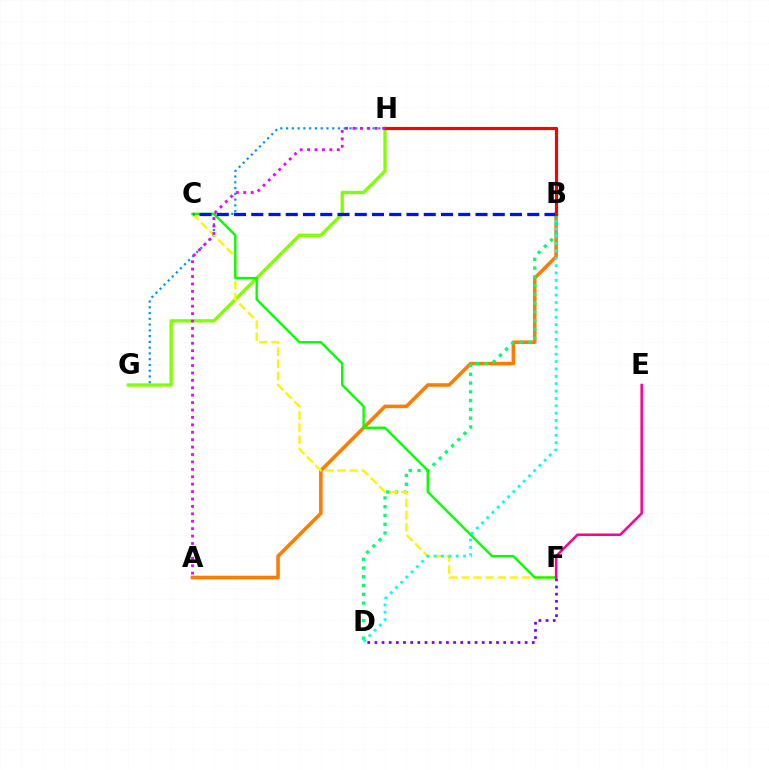{('G', 'H'): [{'color': '#008cff', 'line_style': 'dotted', 'thickness': 1.57}, {'color': '#84ff00', 'line_style': 'solid', 'thickness': 2.39}], ('A', 'B'): [{'color': '#ff7c00', 'line_style': 'solid', 'thickness': 2.57}], ('B', 'D'): [{'color': '#00ff74', 'line_style': 'dotted', 'thickness': 2.38}, {'color': '#00fff6', 'line_style': 'dotted', 'thickness': 2.0}], ('C', 'F'): [{'color': '#fcf500', 'line_style': 'dashed', 'thickness': 1.64}, {'color': '#08ff00', 'line_style': 'solid', 'thickness': 1.71}], ('D', 'F'): [{'color': '#7200ff', 'line_style': 'dotted', 'thickness': 1.94}], ('B', 'C'): [{'color': '#0010ff', 'line_style': 'dashed', 'thickness': 2.34}], ('E', 'F'): [{'color': '#ff0094', 'line_style': 'solid', 'thickness': 1.81}], ('B', 'H'): [{'color': '#ff0000', 'line_style': 'solid', 'thickness': 2.28}], ('A', 'H'): [{'color': '#ee00ff', 'line_style': 'dotted', 'thickness': 2.01}]}